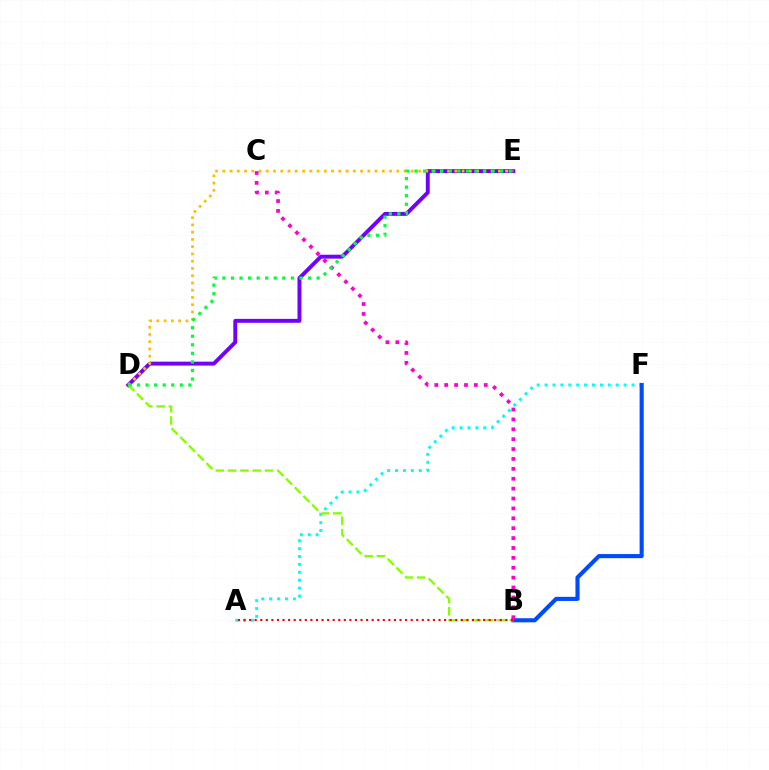{('A', 'F'): [{'color': '#00fff6', 'line_style': 'dotted', 'thickness': 2.15}], ('D', 'E'): [{'color': '#7200ff', 'line_style': 'solid', 'thickness': 2.82}, {'color': '#ffbd00', 'line_style': 'dotted', 'thickness': 1.97}, {'color': '#00ff39', 'line_style': 'dotted', 'thickness': 2.33}], ('B', 'F'): [{'color': '#004bff', 'line_style': 'solid', 'thickness': 2.96}], ('B', 'D'): [{'color': '#84ff00', 'line_style': 'dashed', 'thickness': 1.67}], ('B', 'C'): [{'color': '#ff00cf', 'line_style': 'dotted', 'thickness': 2.69}], ('A', 'B'): [{'color': '#ff0000', 'line_style': 'dotted', 'thickness': 1.51}]}